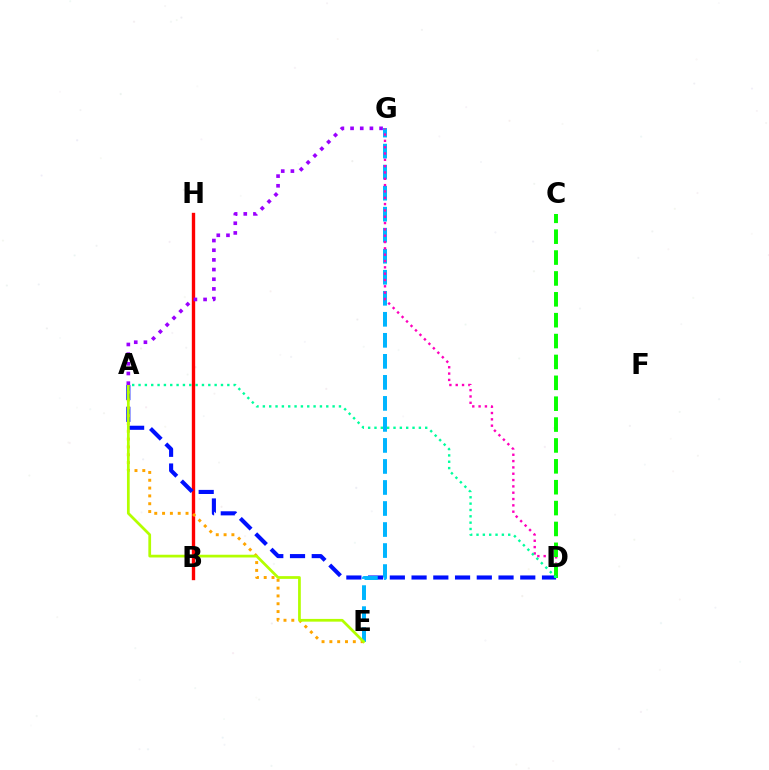{('B', 'H'): [{'color': '#ff0000', 'line_style': 'solid', 'thickness': 2.42}], ('A', 'D'): [{'color': '#0010ff', 'line_style': 'dashed', 'thickness': 2.95}, {'color': '#00ff9d', 'line_style': 'dotted', 'thickness': 1.72}], ('E', 'G'): [{'color': '#00b5ff', 'line_style': 'dashed', 'thickness': 2.86}], ('D', 'G'): [{'color': '#ff00bd', 'line_style': 'dotted', 'thickness': 1.72}], ('A', 'E'): [{'color': '#ffa500', 'line_style': 'dotted', 'thickness': 2.12}, {'color': '#b3ff00', 'line_style': 'solid', 'thickness': 1.97}], ('A', 'G'): [{'color': '#9b00ff', 'line_style': 'dotted', 'thickness': 2.63}], ('C', 'D'): [{'color': '#08ff00', 'line_style': 'dashed', 'thickness': 2.84}]}